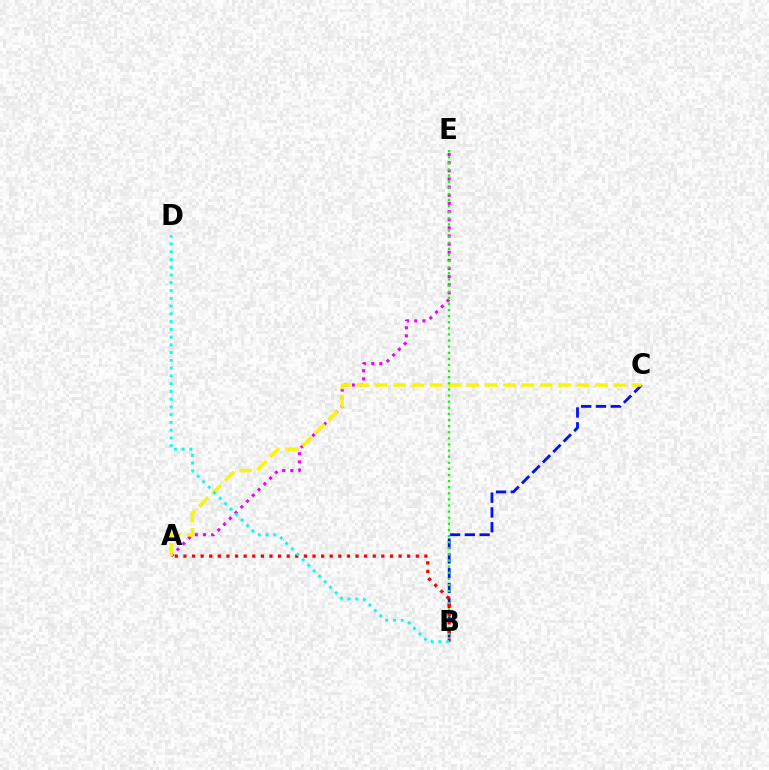{('B', 'C'): [{'color': '#0010ff', 'line_style': 'dashed', 'thickness': 2.01}], ('A', 'E'): [{'color': '#ee00ff', 'line_style': 'dotted', 'thickness': 2.21}], ('A', 'C'): [{'color': '#fcf500', 'line_style': 'dashed', 'thickness': 2.49}], ('B', 'E'): [{'color': '#08ff00', 'line_style': 'dotted', 'thickness': 1.66}], ('A', 'B'): [{'color': '#ff0000', 'line_style': 'dotted', 'thickness': 2.34}], ('B', 'D'): [{'color': '#00fff6', 'line_style': 'dotted', 'thickness': 2.11}]}